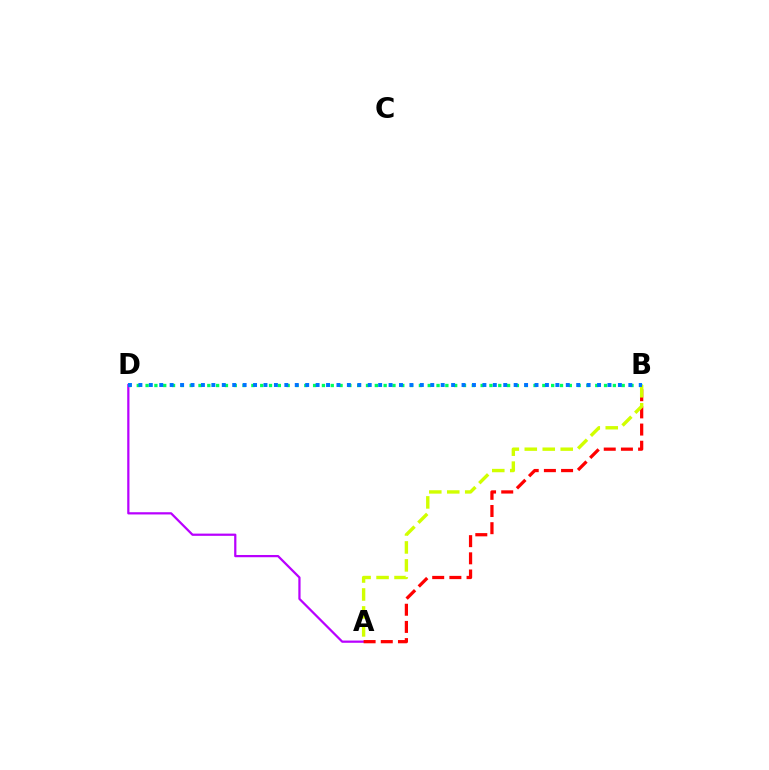{('A', 'D'): [{'color': '#b900ff', 'line_style': 'solid', 'thickness': 1.61}], ('A', 'B'): [{'color': '#ff0000', 'line_style': 'dashed', 'thickness': 2.33}, {'color': '#d1ff00', 'line_style': 'dashed', 'thickness': 2.44}], ('B', 'D'): [{'color': '#00ff5c', 'line_style': 'dotted', 'thickness': 2.4}, {'color': '#0074ff', 'line_style': 'dotted', 'thickness': 2.83}]}